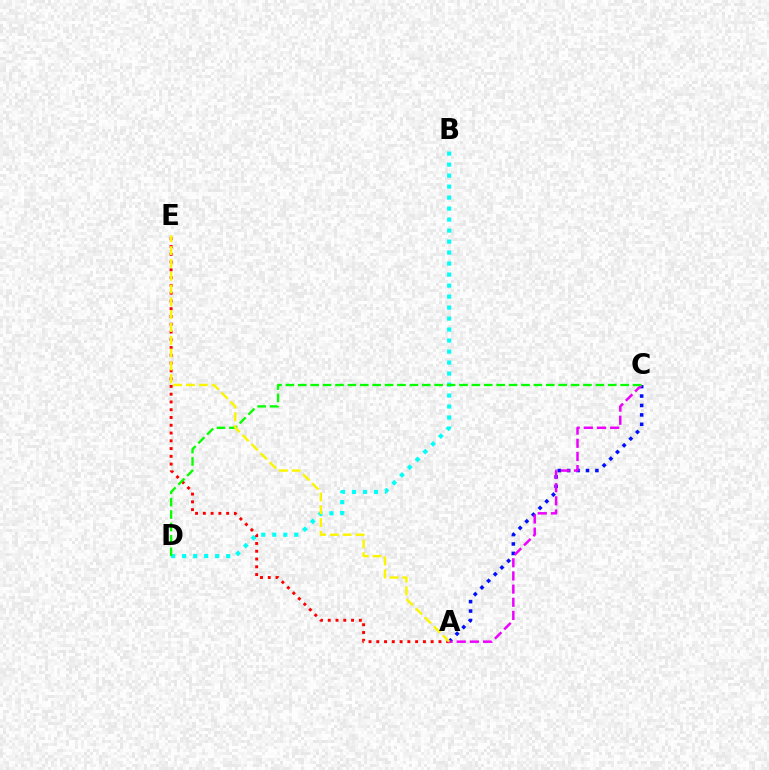{('B', 'D'): [{'color': '#00fff6', 'line_style': 'dotted', 'thickness': 2.99}], ('A', 'C'): [{'color': '#0010ff', 'line_style': 'dotted', 'thickness': 2.56}, {'color': '#ee00ff', 'line_style': 'dashed', 'thickness': 1.79}], ('A', 'E'): [{'color': '#ff0000', 'line_style': 'dotted', 'thickness': 2.11}, {'color': '#fcf500', 'line_style': 'dashed', 'thickness': 1.74}], ('C', 'D'): [{'color': '#08ff00', 'line_style': 'dashed', 'thickness': 1.68}]}